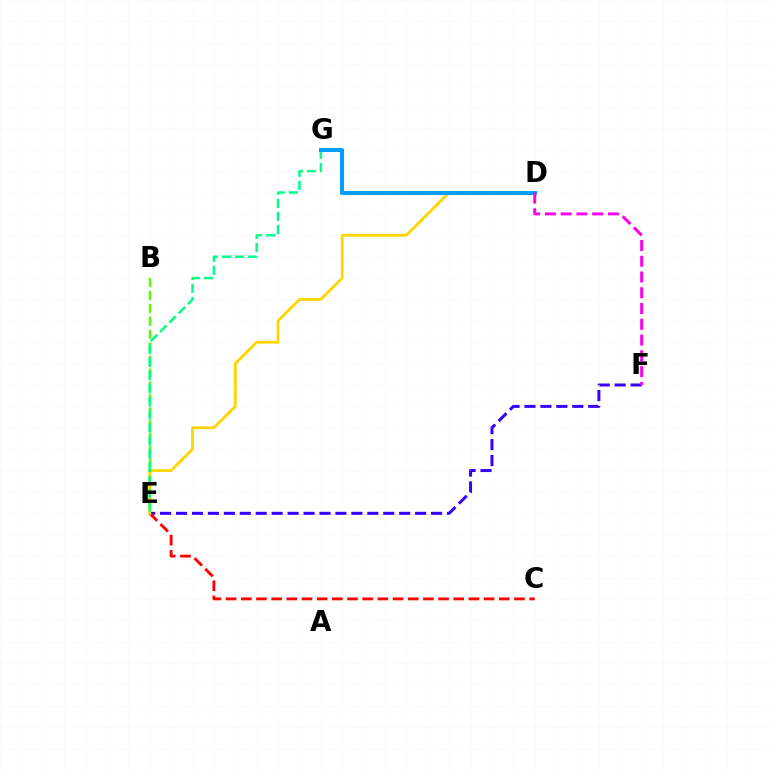{('B', 'E'): [{'color': '#4fff00', 'line_style': 'dashed', 'thickness': 1.76}], ('E', 'F'): [{'color': '#3700ff', 'line_style': 'dashed', 'thickness': 2.17}], ('C', 'E'): [{'color': '#ff0000', 'line_style': 'dashed', 'thickness': 2.06}], ('D', 'E'): [{'color': '#ffd500', 'line_style': 'solid', 'thickness': 2.02}], ('E', 'G'): [{'color': '#00ff86', 'line_style': 'dashed', 'thickness': 1.78}], ('D', 'G'): [{'color': '#009eff', 'line_style': 'solid', 'thickness': 2.89}], ('D', 'F'): [{'color': '#ff00ed', 'line_style': 'dashed', 'thickness': 2.14}]}